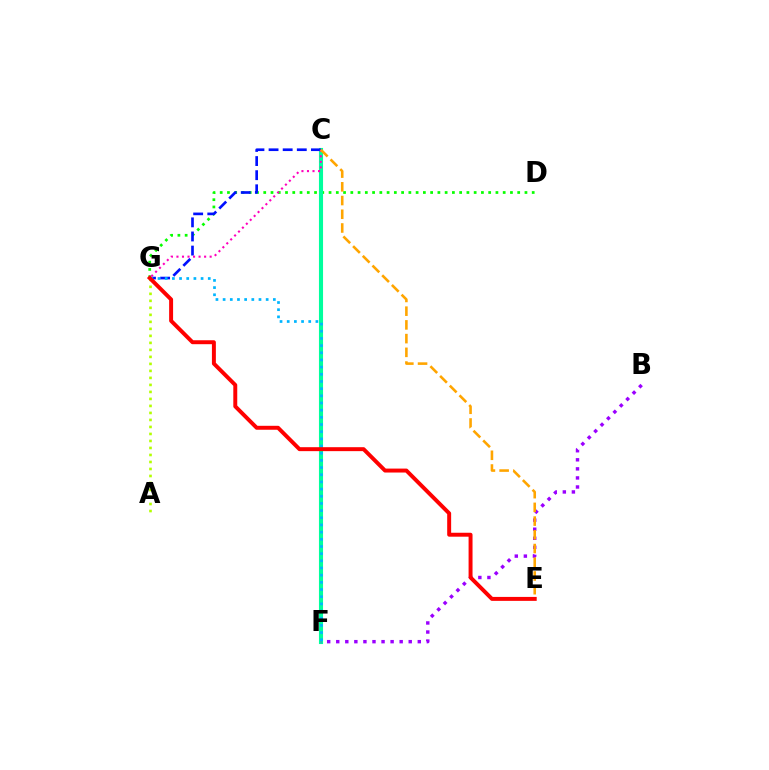{('D', 'G'): [{'color': '#08ff00', 'line_style': 'dotted', 'thickness': 1.97}], ('C', 'F'): [{'color': '#00ff9d', 'line_style': 'solid', 'thickness': 2.95}], ('A', 'G'): [{'color': '#b3ff00', 'line_style': 'dotted', 'thickness': 1.9}], ('C', 'G'): [{'color': '#0010ff', 'line_style': 'dashed', 'thickness': 1.92}, {'color': '#ff00bd', 'line_style': 'dotted', 'thickness': 1.5}], ('B', 'F'): [{'color': '#9b00ff', 'line_style': 'dotted', 'thickness': 2.46}], ('C', 'E'): [{'color': '#ffa500', 'line_style': 'dashed', 'thickness': 1.86}], ('F', 'G'): [{'color': '#00b5ff', 'line_style': 'dotted', 'thickness': 1.95}], ('E', 'G'): [{'color': '#ff0000', 'line_style': 'solid', 'thickness': 2.84}]}